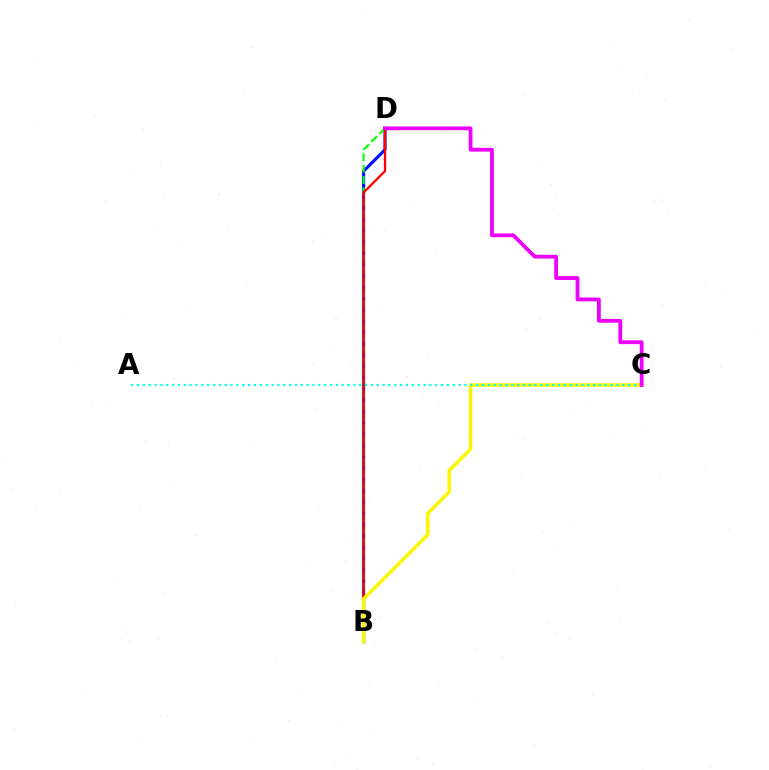{('B', 'D'): [{'color': '#0010ff', 'line_style': 'solid', 'thickness': 2.25}, {'color': '#08ff00', 'line_style': 'dashed', 'thickness': 1.54}, {'color': '#ff0000', 'line_style': 'solid', 'thickness': 1.66}], ('B', 'C'): [{'color': '#fcf500', 'line_style': 'solid', 'thickness': 2.51}], ('A', 'C'): [{'color': '#00fff6', 'line_style': 'dotted', 'thickness': 1.59}], ('C', 'D'): [{'color': '#ee00ff', 'line_style': 'solid', 'thickness': 2.73}]}